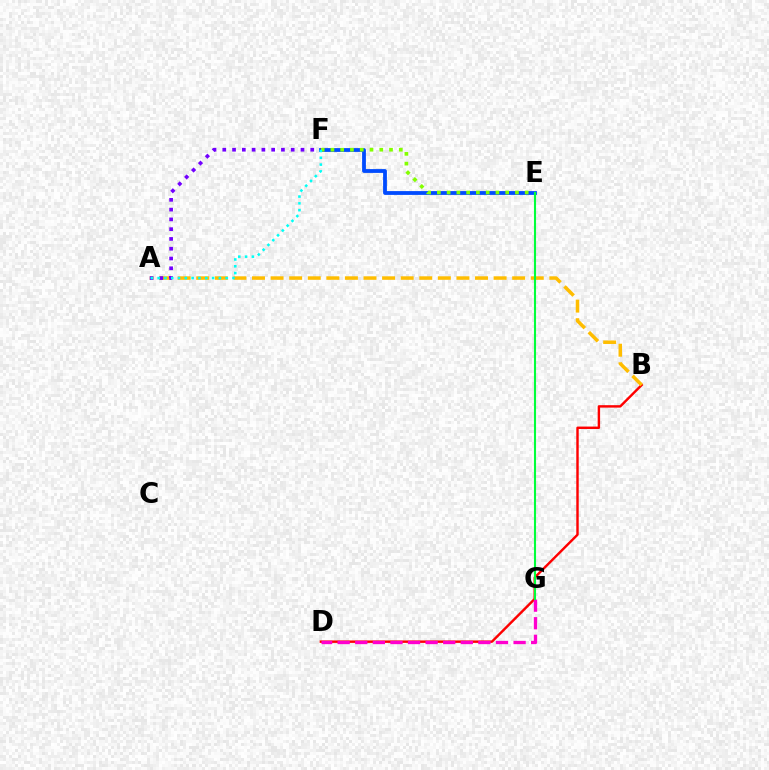{('B', 'D'): [{'color': '#ff0000', 'line_style': 'solid', 'thickness': 1.75}], ('E', 'F'): [{'color': '#004bff', 'line_style': 'solid', 'thickness': 2.73}, {'color': '#84ff00', 'line_style': 'dotted', 'thickness': 2.65}], ('A', 'B'): [{'color': '#ffbd00', 'line_style': 'dashed', 'thickness': 2.52}], ('D', 'G'): [{'color': '#ff00cf', 'line_style': 'dashed', 'thickness': 2.39}], ('E', 'G'): [{'color': '#00ff39', 'line_style': 'solid', 'thickness': 1.51}], ('A', 'F'): [{'color': '#7200ff', 'line_style': 'dotted', 'thickness': 2.66}, {'color': '#00fff6', 'line_style': 'dotted', 'thickness': 1.85}]}